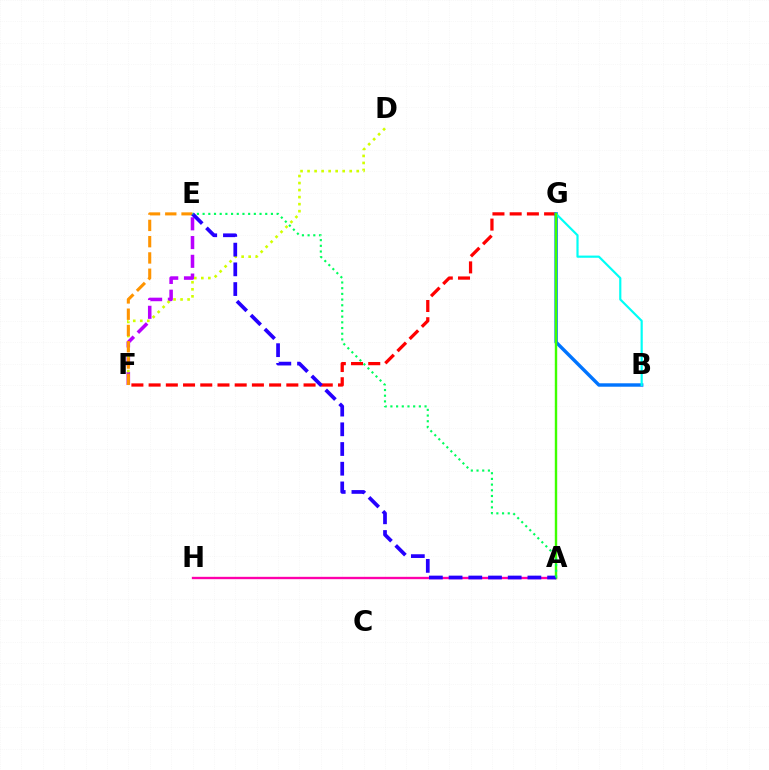{('E', 'F'): [{'color': '#b900ff', 'line_style': 'dashed', 'thickness': 2.55}, {'color': '#ff9400', 'line_style': 'dashed', 'thickness': 2.21}], ('A', 'H'): [{'color': '#ff00ac', 'line_style': 'solid', 'thickness': 1.69}], ('D', 'F'): [{'color': '#d1ff00', 'line_style': 'dotted', 'thickness': 1.91}], ('F', 'G'): [{'color': '#ff0000', 'line_style': 'dashed', 'thickness': 2.34}], ('B', 'G'): [{'color': '#0074ff', 'line_style': 'solid', 'thickness': 2.47}, {'color': '#00fff6', 'line_style': 'solid', 'thickness': 1.57}], ('A', 'G'): [{'color': '#3dff00', 'line_style': 'solid', 'thickness': 1.73}], ('A', 'E'): [{'color': '#2500ff', 'line_style': 'dashed', 'thickness': 2.68}, {'color': '#00ff5c', 'line_style': 'dotted', 'thickness': 1.55}]}